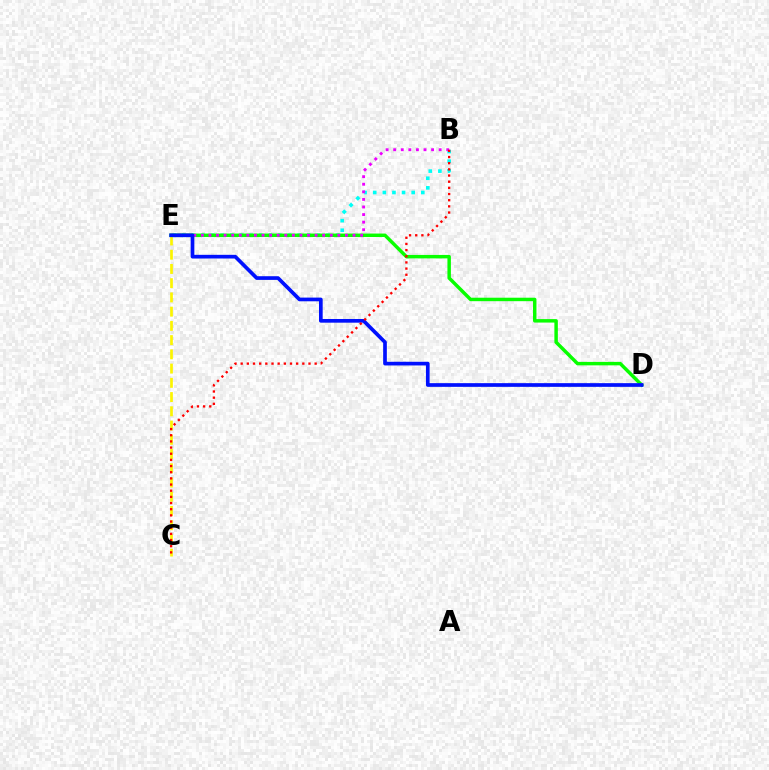{('C', 'E'): [{'color': '#fcf500', 'line_style': 'dashed', 'thickness': 1.93}], ('B', 'E'): [{'color': '#00fff6', 'line_style': 'dotted', 'thickness': 2.61}, {'color': '#ee00ff', 'line_style': 'dotted', 'thickness': 2.06}], ('D', 'E'): [{'color': '#08ff00', 'line_style': 'solid', 'thickness': 2.49}, {'color': '#0010ff', 'line_style': 'solid', 'thickness': 2.65}], ('B', 'C'): [{'color': '#ff0000', 'line_style': 'dotted', 'thickness': 1.68}]}